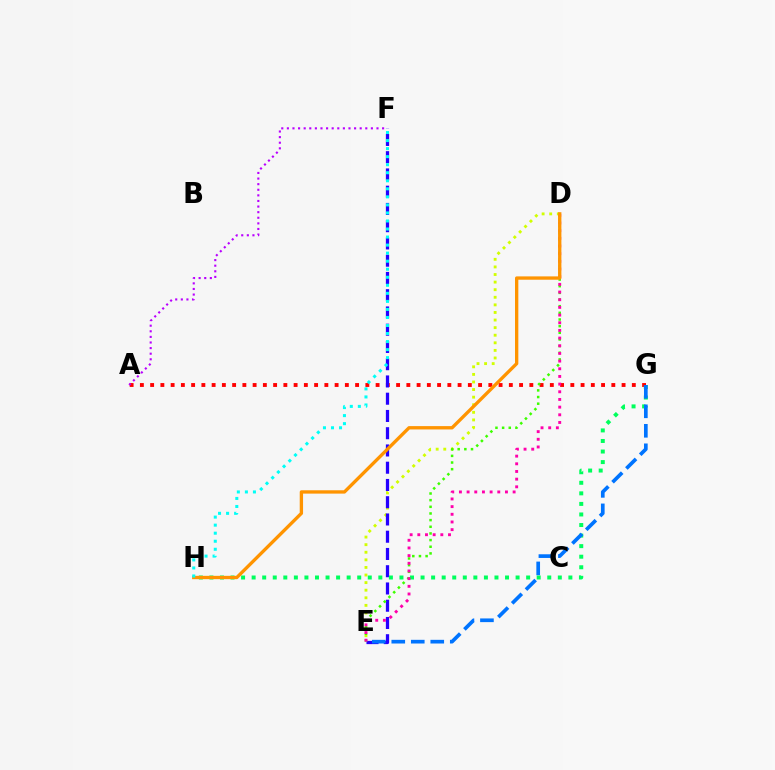{('A', 'G'): [{'color': '#ff0000', 'line_style': 'dotted', 'thickness': 2.78}], ('D', 'E'): [{'color': '#d1ff00', 'line_style': 'dotted', 'thickness': 2.06}, {'color': '#3dff00', 'line_style': 'dotted', 'thickness': 1.81}, {'color': '#ff00ac', 'line_style': 'dotted', 'thickness': 2.08}], ('E', 'F'): [{'color': '#2500ff', 'line_style': 'dashed', 'thickness': 2.34}], ('G', 'H'): [{'color': '#00ff5c', 'line_style': 'dotted', 'thickness': 2.87}], ('A', 'F'): [{'color': '#b900ff', 'line_style': 'dotted', 'thickness': 1.52}], ('E', 'G'): [{'color': '#0074ff', 'line_style': 'dashed', 'thickness': 2.65}], ('D', 'H'): [{'color': '#ff9400', 'line_style': 'solid', 'thickness': 2.4}], ('F', 'H'): [{'color': '#00fff6', 'line_style': 'dotted', 'thickness': 2.18}]}